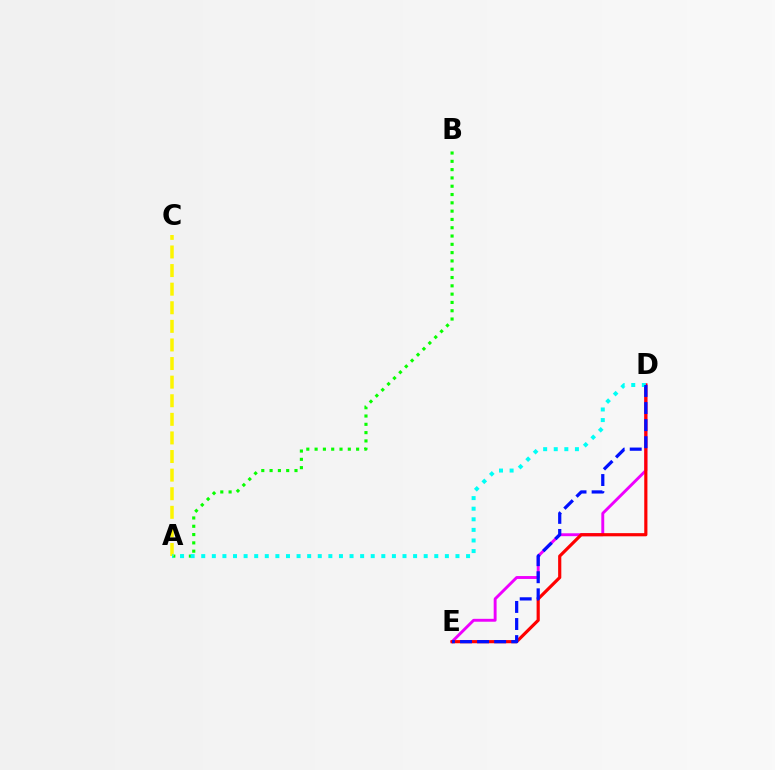{('A', 'B'): [{'color': '#08ff00', 'line_style': 'dotted', 'thickness': 2.26}], ('D', 'E'): [{'color': '#ee00ff', 'line_style': 'solid', 'thickness': 2.09}, {'color': '#ff0000', 'line_style': 'solid', 'thickness': 2.28}, {'color': '#0010ff', 'line_style': 'dashed', 'thickness': 2.32}], ('A', 'C'): [{'color': '#fcf500', 'line_style': 'dashed', 'thickness': 2.53}], ('A', 'D'): [{'color': '#00fff6', 'line_style': 'dotted', 'thickness': 2.88}]}